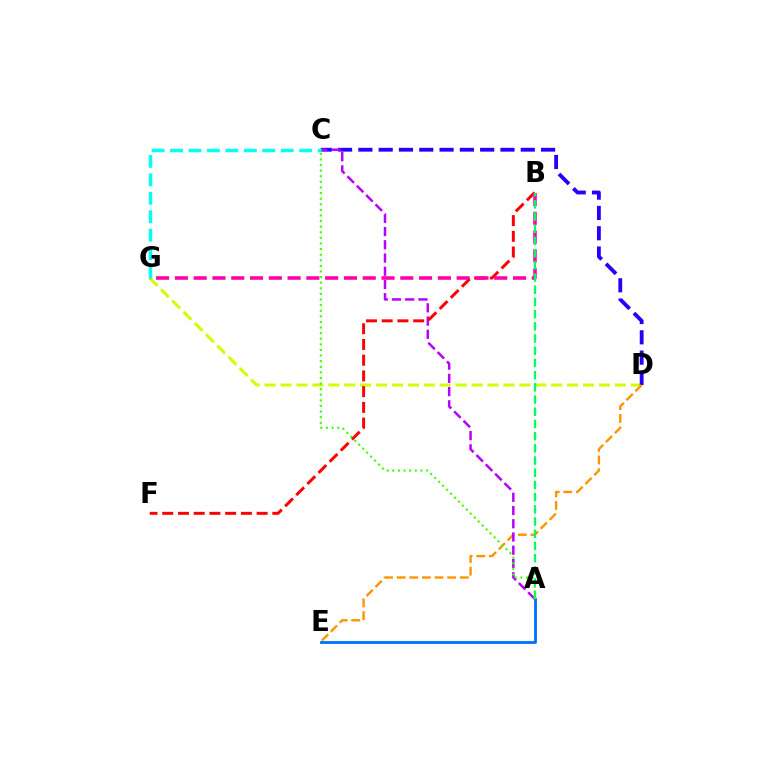{('D', 'G'): [{'color': '#d1ff00', 'line_style': 'dashed', 'thickness': 2.16}], ('C', 'D'): [{'color': '#2500ff', 'line_style': 'dashed', 'thickness': 2.76}], ('D', 'E'): [{'color': '#ff9400', 'line_style': 'dashed', 'thickness': 1.71}], ('A', 'C'): [{'color': '#b900ff', 'line_style': 'dashed', 'thickness': 1.8}, {'color': '#3dff00', 'line_style': 'dotted', 'thickness': 1.52}], ('B', 'F'): [{'color': '#ff0000', 'line_style': 'dashed', 'thickness': 2.14}], ('B', 'G'): [{'color': '#ff00ac', 'line_style': 'dashed', 'thickness': 2.55}], ('C', 'G'): [{'color': '#00fff6', 'line_style': 'dashed', 'thickness': 2.51}], ('A', 'E'): [{'color': '#0074ff', 'line_style': 'solid', 'thickness': 2.05}], ('A', 'B'): [{'color': '#00ff5c', 'line_style': 'dashed', 'thickness': 1.66}]}